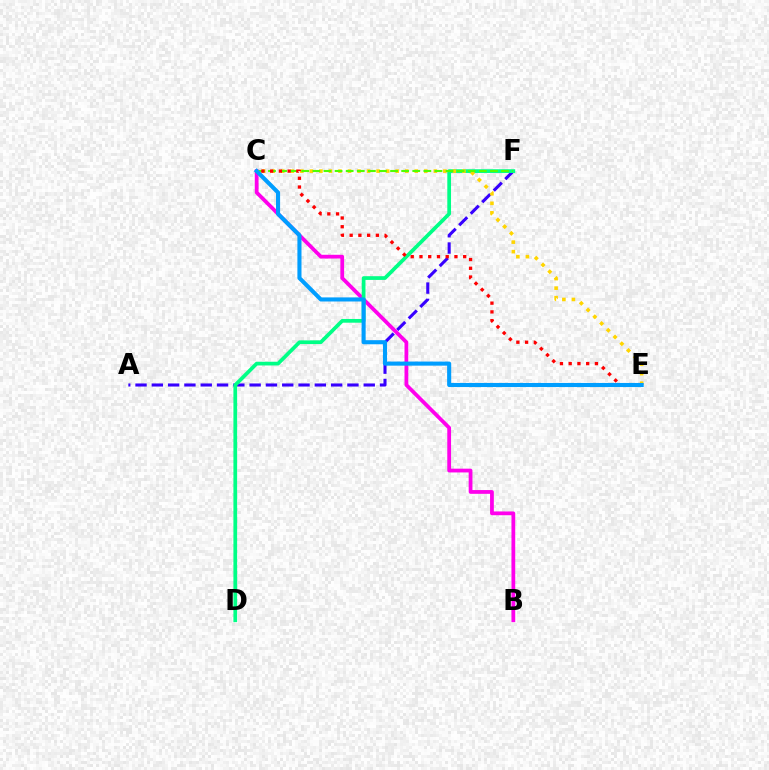{('A', 'F'): [{'color': '#3700ff', 'line_style': 'dashed', 'thickness': 2.21}], ('B', 'C'): [{'color': '#ff00ed', 'line_style': 'solid', 'thickness': 2.71}], ('D', 'F'): [{'color': '#00ff86', 'line_style': 'solid', 'thickness': 2.68}], ('C', 'E'): [{'color': '#ffd500', 'line_style': 'dotted', 'thickness': 2.59}, {'color': '#ff0000', 'line_style': 'dotted', 'thickness': 2.38}, {'color': '#009eff', 'line_style': 'solid', 'thickness': 2.94}], ('C', 'F'): [{'color': '#4fff00', 'line_style': 'dashed', 'thickness': 1.51}]}